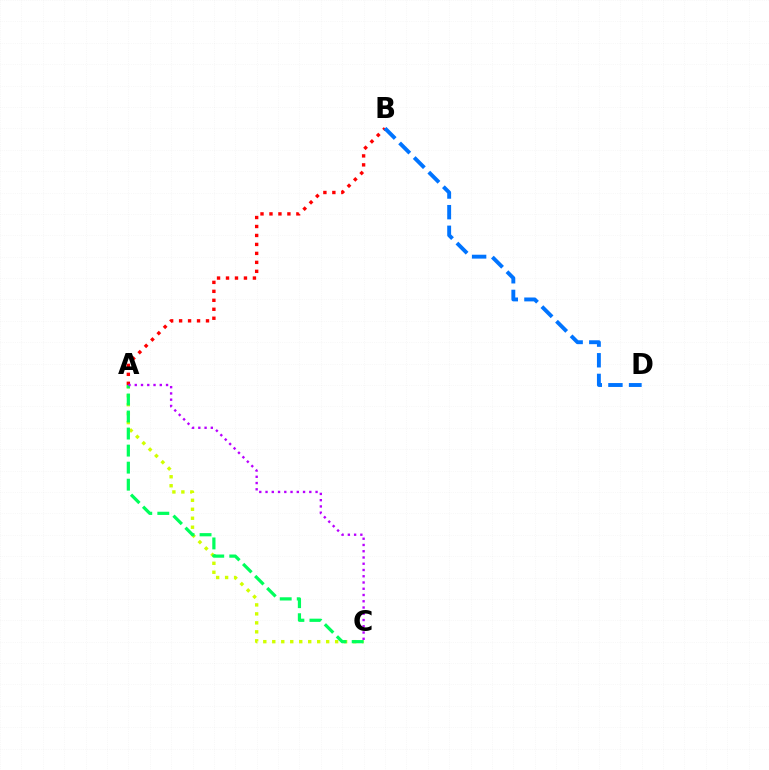{('A', 'B'): [{'color': '#ff0000', 'line_style': 'dotted', 'thickness': 2.44}], ('A', 'C'): [{'color': '#d1ff00', 'line_style': 'dotted', 'thickness': 2.44}, {'color': '#00ff5c', 'line_style': 'dashed', 'thickness': 2.31}, {'color': '#b900ff', 'line_style': 'dotted', 'thickness': 1.7}], ('B', 'D'): [{'color': '#0074ff', 'line_style': 'dashed', 'thickness': 2.8}]}